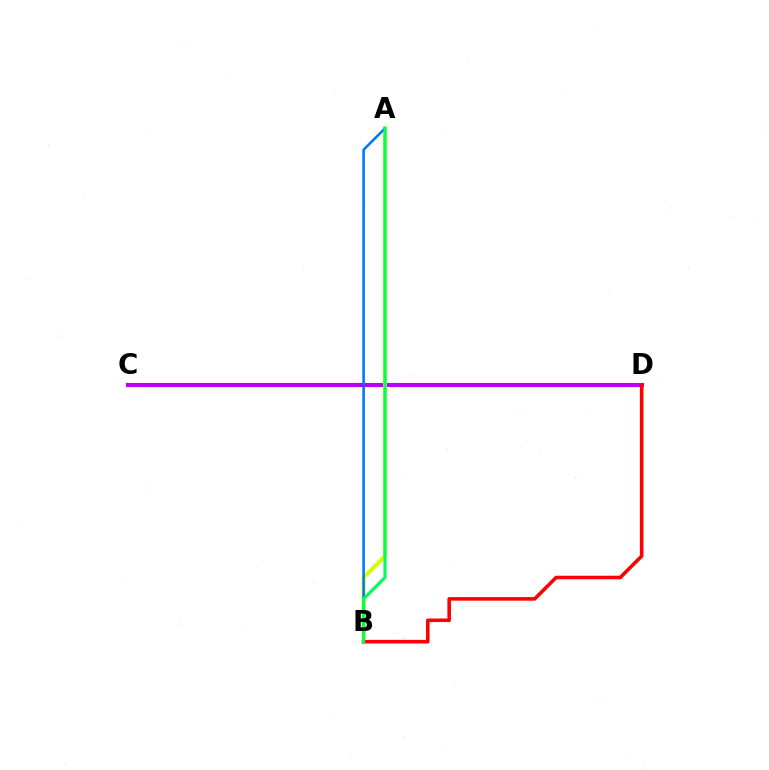{('C', 'D'): [{'color': '#b900ff', 'line_style': 'solid', 'thickness': 2.96}], ('A', 'B'): [{'color': '#d1ff00', 'line_style': 'solid', 'thickness': 2.9}, {'color': '#0074ff', 'line_style': 'solid', 'thickness': 1.83}, {'color': '#00ff5c', 'line_style': 'solid', 'thickness': 2.28}], ('B', 'D'): [{'color': '#ff0000', 'line_style': 'solid', 'thickness': 2.58}]}